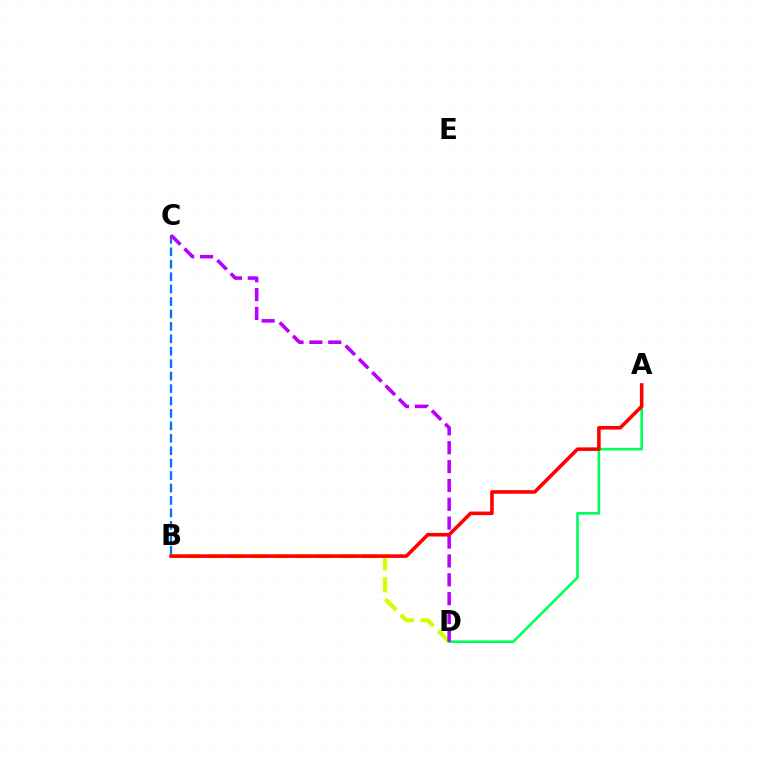{('B', 'D'): [{'color': '#d1ff00', 'line_style': 'dashed', 'thickness': 3.0}], ('B', 'C'): [{'color': '#0074ff', 'line_style': 'dashed', 'thickness': 1.69}], ('A', 'D'): [{'color': '#00ff5c', 'line_style': 'solid', 'thickness': 1.89}], ('C', 'D'): [{'color': '#b900ff', 'line_style': 'dashed', 'thickness': 2.56}], ('A', 'B'): [{'color': '#ff0000', 'line_style': 'solid', 'thickness': 2.57}]}